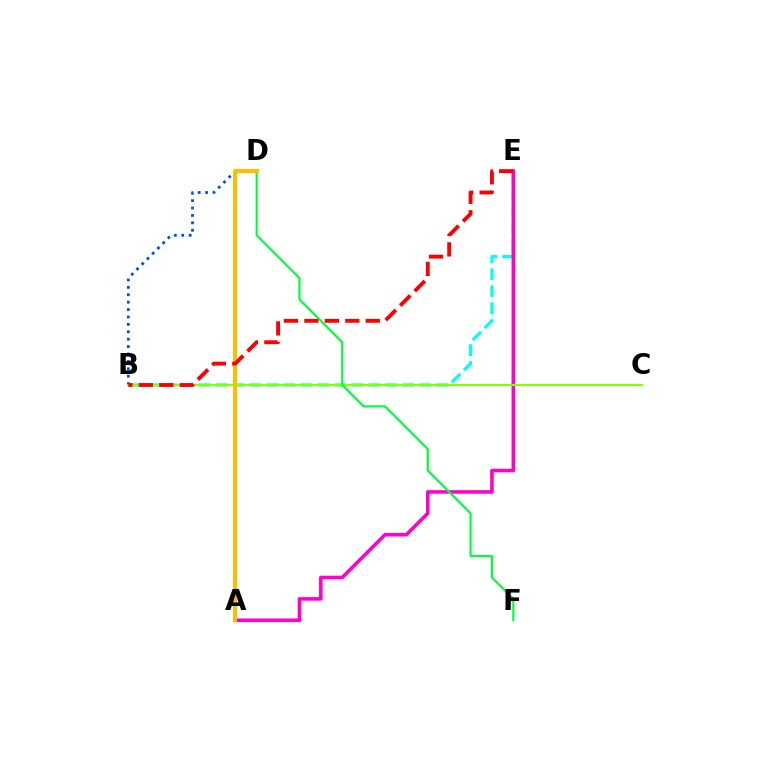{('B', 'E'): [{'color': '#00fff6', 'line_style': 'dashed', 'thickness': 2.3}, {'color': '#ff0000', 'line_style': 'dashed', 'thickness': 2.78}], ('A', 'E'): [{'color': '#ff00cf', 'line_style': 'solid', 'thickness': 2.57}], ('A', 'D'): [{'color': '#7200ff', 'line_style': 'dotted', 'thickness': 2.18}, {'color': '#ffbd00', 'line_style': 'solid', 'thickness': 2.92}], ('B', 'D'): [{'color': '#004bff', 'line_style': 'dotted', 'thickness': 2.01}], ('B', 'C'): [{'color': '#84ff00', 'line_style': 'solid', 'thickness': 1.56}], ('D', 'F'): [{'color': '#00ff39', 'line_style': 'solid', 'thickness': 1.55}]}